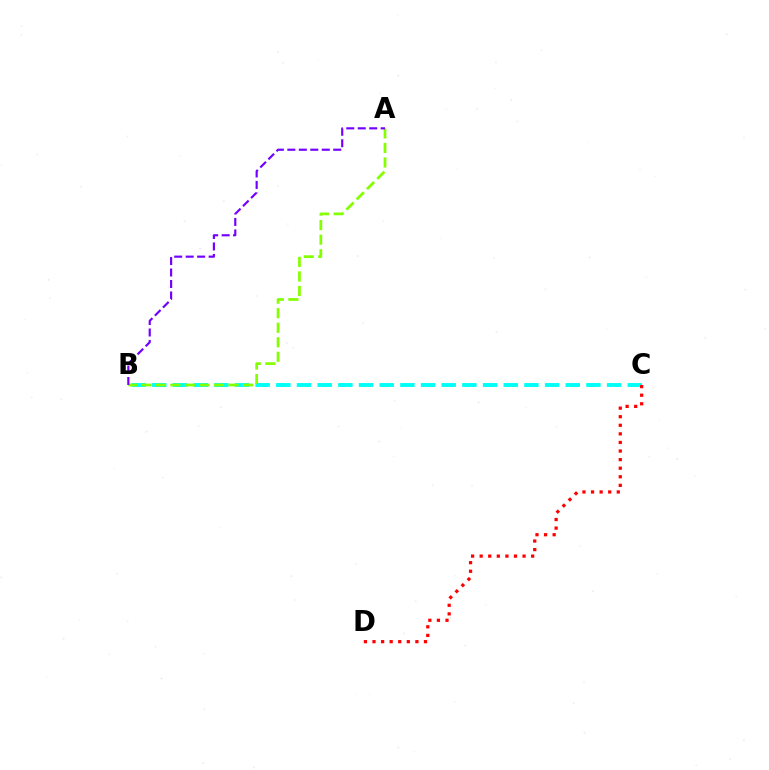{('B', 'C'): [{'color': '#00fff6', 'line_style': 'dashed', 'thickness': 2.81}], ('A', 'B'): [{'color': '#84ff00', 'line_style': 'dashed', 'thickness': 1.97}, {'color': '#7200ff', 'line_style': 'dashed', 'thickness': 1.56}], ('C', 'D'): [{'color': '#ff0000', 'line_style': 'dotted', 'thickness': 2.33}]}